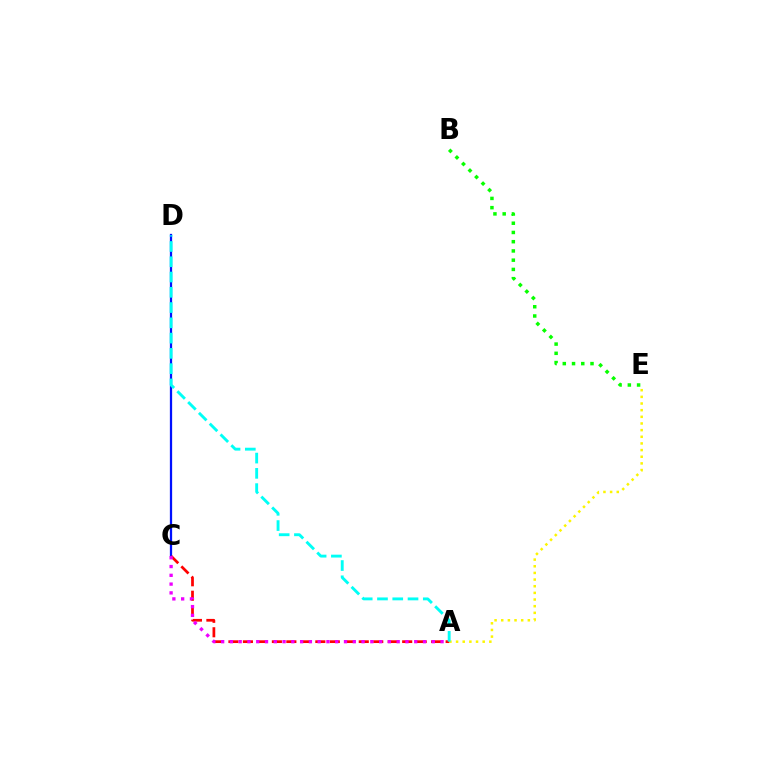{('C', 'D'): [{'color': '#0010ff', 'line_style': 'solid', 'thickness': 1.63}], ('A', 'E'): [{'color': '#fcf500', 'line_style': 'dotted', 'thickness': 1.81}], ('A', 'C'): [{'color': '#ff0000', 'line_style': 'dashed', 'thickness': 1.97}, {'color': '#ee00ff', 'line_style': 'dotted', 'thickness': 2.38}], ('B', 'E'): [{'color': '#08ff00', 'line_style': 'dotted', 'thickness': 2.51}], ('A', 'D'): [{'color': '#00fff6', 'line_style': 'dashed', 'thickness': 2.07}]}